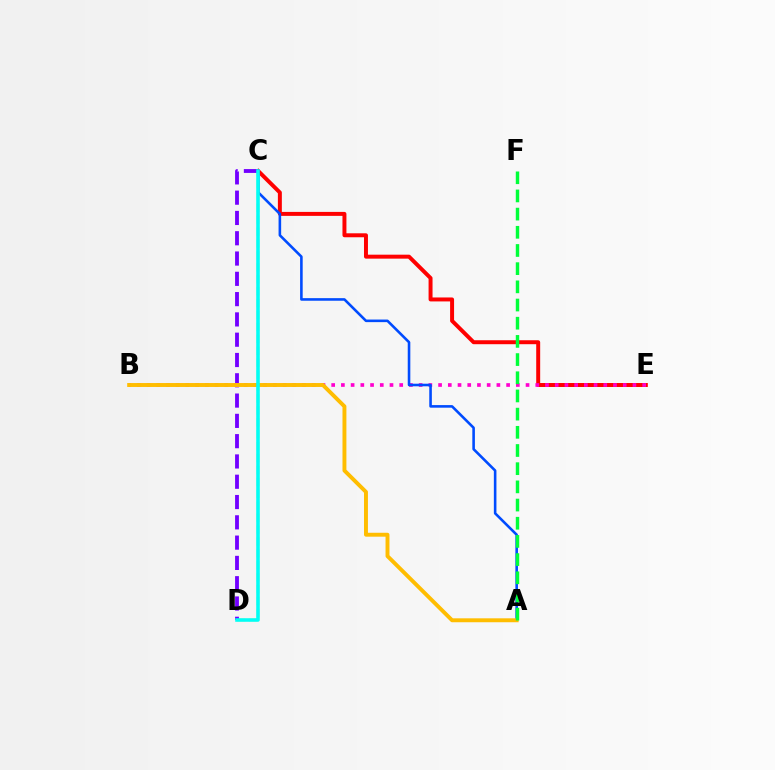{('C', 'E'): [{'color': '#ff0000', 'line_style': 'solid', 'thickness': 2.85}], ('C', 'D'): [{'color': '#7200ff', 'line_style': 'dashed', 'thickness': 2.76}, {'color': '#84ff00', 'line_style': 'dashed', 'thickness': 1.62}, {'color': '#00fff6', 'line_style': 'solid', 'thickness': 2.55}], ('B', 'E'): [{'color': '#ff00cf', 'line_style': 'dotted', 'thickness': 2.64}], ('A', 'C'): [{'color': '#004bff', 'line_style': 'solid', 'thickness': 1.87}], ('A', 'B'): [{'color': '#ffbd00', 'line_style': 'solid', 'thickness': 2.82}], ('A', 'F'): [{'color': '#00ff39', 'line_style': 'dashed', 'thickness': 2.47}]}